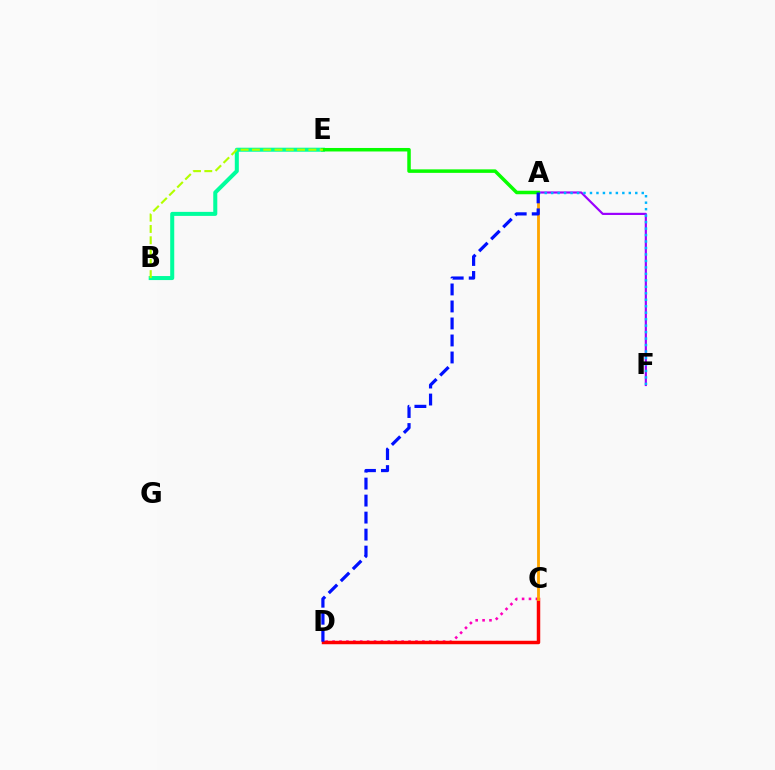{('A', 'F'): [{'color': '#9b00ff', 'line_style': 'solid', 'thickness': 1.56}, {'color': '#00b5ff', 'line_style': 'dotted', 'thickness': 1.76}], ('C', 'D'): [{'color': '#ff00bd', 'line_style': 'dotted', 'thickness': 1.88}, {'color': '#ff0000', 'line_style': 'solid', 'thickness': 2.5}], ('B', 'E'): [{'color': '#00ff9d', 'line_style': 'solid', 'thickness': 2.9}, {'color': '#b3ff00', 'line_style': 'dashed', 'thickness': 1.53}], ('A', 'C'): [{'color': '#ffa500', 'line_style': 'solid', 'thickness': 2.04}], ('A', 'E'): [{'color': '#08ff00', 'line_style': 'solid', 'thickness': 2.52}], ('A', 'D'): [{'color': '#0010ff', 'line_style': 'dashed', 'thickness': 2.31}]}